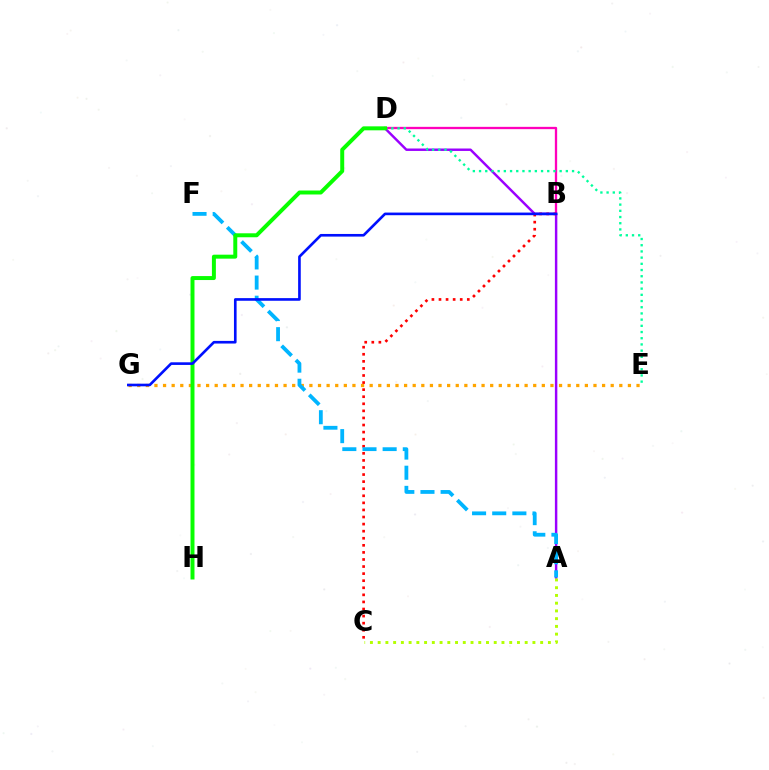{('A', 'D'): [{'color': '#9b00ff', 'line_style': 'solid', 'thickness': 1.76}], ('E', 'G'): [{'color': '#ffa500', 'line_style': 'dotted', 'thickness': 2.34}], ('B', 'D'): [{'color': '#ff00bd', 'line_style': 'solid', 'thickness': 1.66}], ('B', 'C'): [{'color': '#ff0000', 'line_style': 'dotted', 'thickness': 1.92}], ('D', 'E'): [{'color': '#00ff9d', 'line_style': 'dotted', 'thickness': 1.68}], ('A', 'F'): [{'color': '#00b5ff', 'line_style': 'dashed', 'thickness': 2.74}], ('D', 'H'): [{'color': '#08ff00', 'line_style': 'solid', 'thickness': 2.86}], ('B', 'G'): [{'color': '#0010ff', 'line_style': 'solid', 'thickness': 1.9}], ('A', 'C'): [{'color': '#b3ff00', 'line_style': 'dotted', 'thickness': 2.1}]}